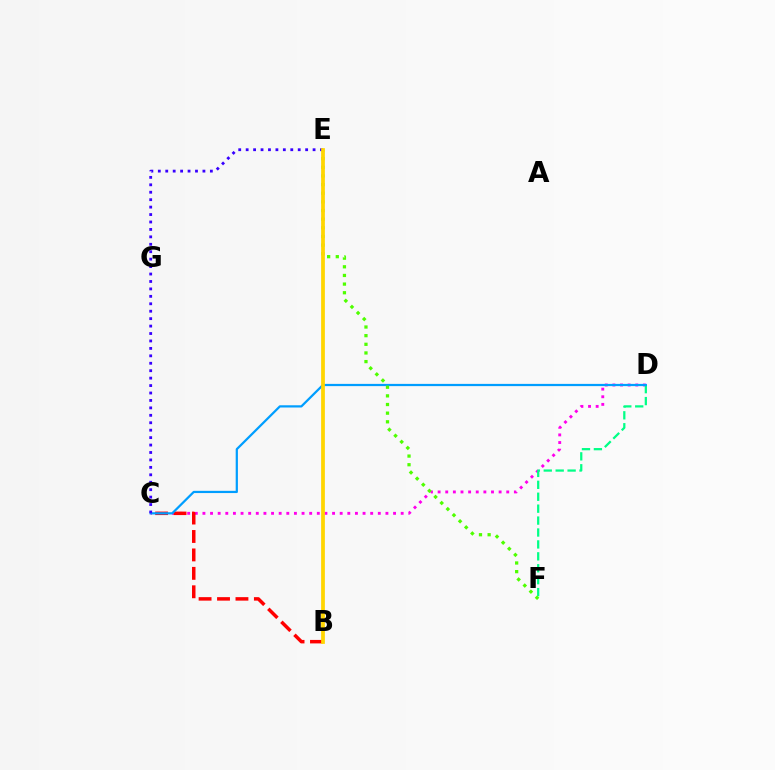{('C', 'D'): [{'color': '#ff00ed', 'line_style': 'dotted', 'thickness': 2.07}, {'color': '#009eff', 'line_style': 'solid', 'thickness': 1.6}], ('B', 'C'): [{'color': '#ff0000', 'line_style': 'dashed', 'thickness': 2.5}], ('D', 'F'): [{'color': '#00ff86', 'line_style': 'dashed', 'thickness': 1.62}], ('E', 'F'): [{'color': '#4fff00', 'line_style': 'dotted', 'thickness': 2.35}], ('C', 'E'): [{'color': '#3700ff', 'line_style': 'dotted', 'thickness': 2.02}], ('B', 'E'): [{'color': '#ffd500', 'line_style': 'solid', 'thickness': 2.7}]}